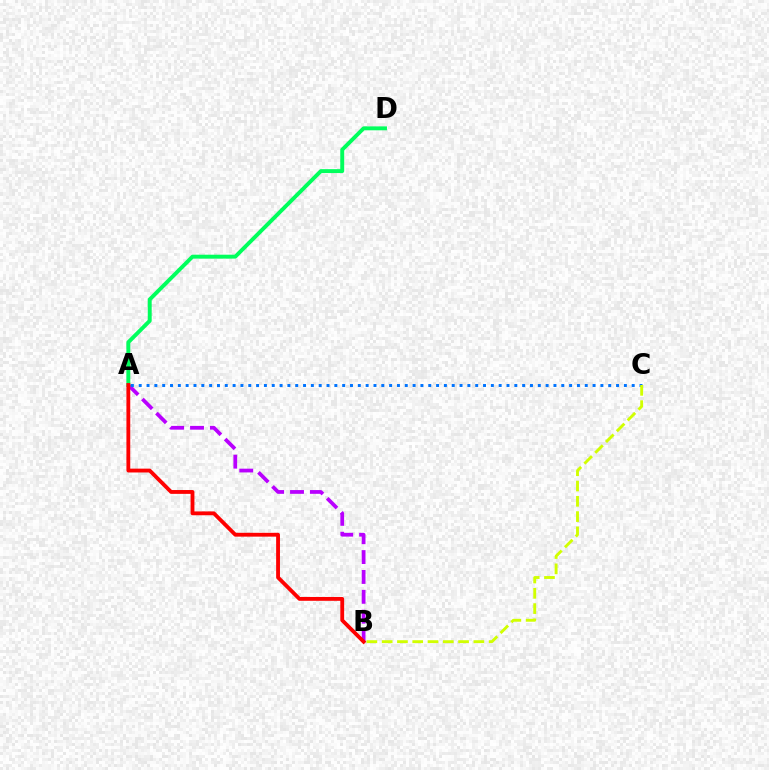{('A', 'B'): [{'color': '#b900ff', 'line_style': 'dashed', 'thickness': 2.7}, {'color': '#ff0000', 'line_style': 'solid', 'thickness': 2.76}], ('A', 'D'): [{'color': '#00ff5c', 'line_style': 'solid', 'thickness': 2.82}], ('A', 'C'): [{'color': '#0074ff', 'line_style': 'dotted', 'thickness': 2.13}], ('B', 'C'): [{'color': '#d1ff00', 'line_style': 'dashed', 'thickness': 2.08}]}